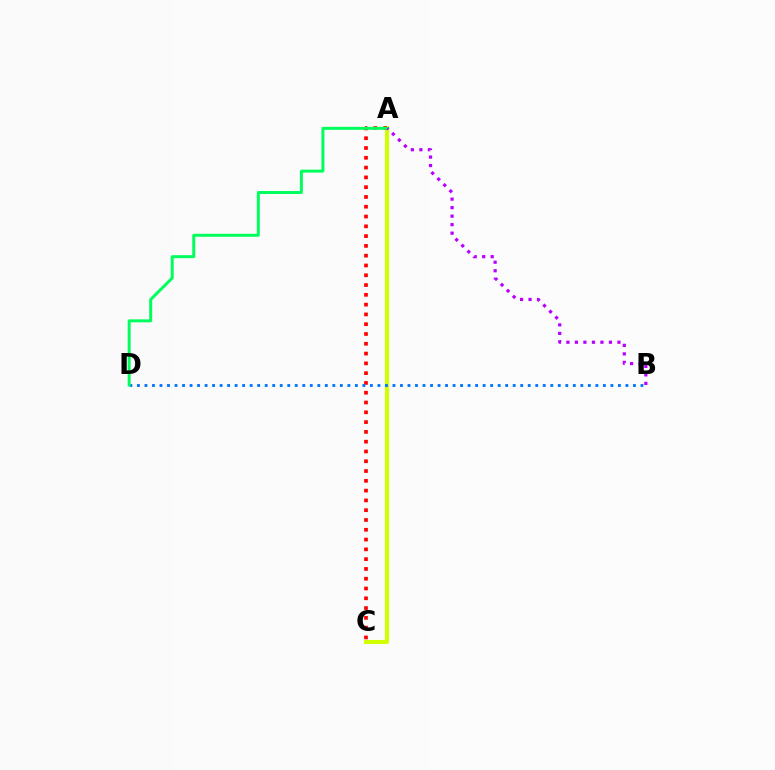{('A', 'C'): [{'color': '#d1ff00', 'line_style': 'solid', 'thickness': 2.96}, {'color': '#ff0000', 'line_style': 'dotted', 'thickness': 2.66}], ('B', 'D'): [{'color': '#0074ff', 'line_style': 'dotted', 'thickness': 2.04}], ('A', 'D'): [{'color': '#00ff5c', 'line_style': 'solid', 'thickness': 2.15}], ('A', 'B'): [{'color': '#b900ff', 'line_style': 'dotted', 'thickness': 2.31}]}